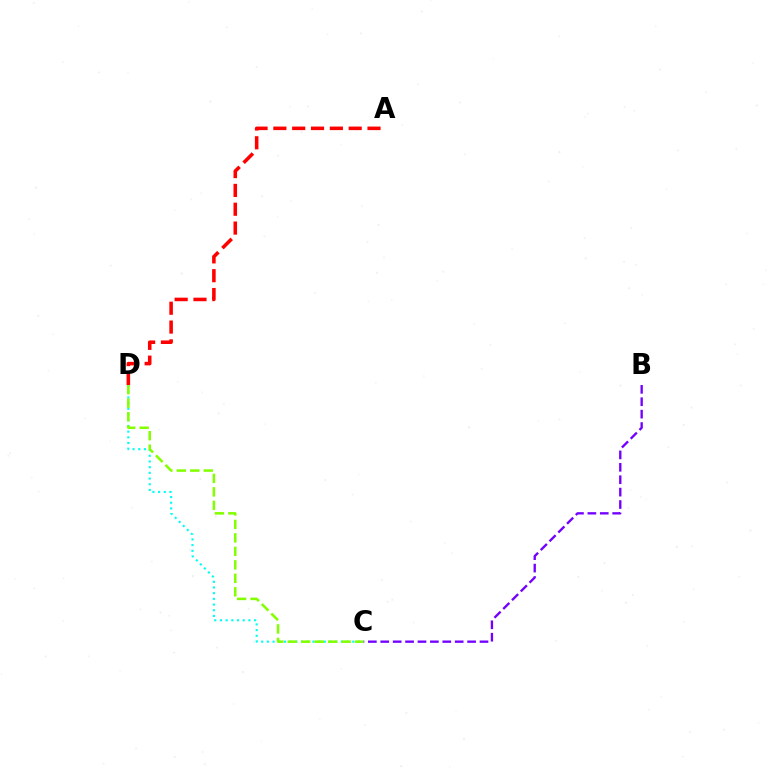{('C', 'D'): [{'color': '#00fff6', 'line_style': 'dotted', 'thickness': 1.55}, {'color': '#84ff00', 'line_style': 'dashed', 'thickness': 1.83}], ('B', 'C'): [{'color': '#7200ff', 'line_style': 'dashed', 'thickness': 1.69}], ('A', 'D'): [{'color': '#ff0000', 'line_style': 'dashed', 'thickness': 2.56}]}